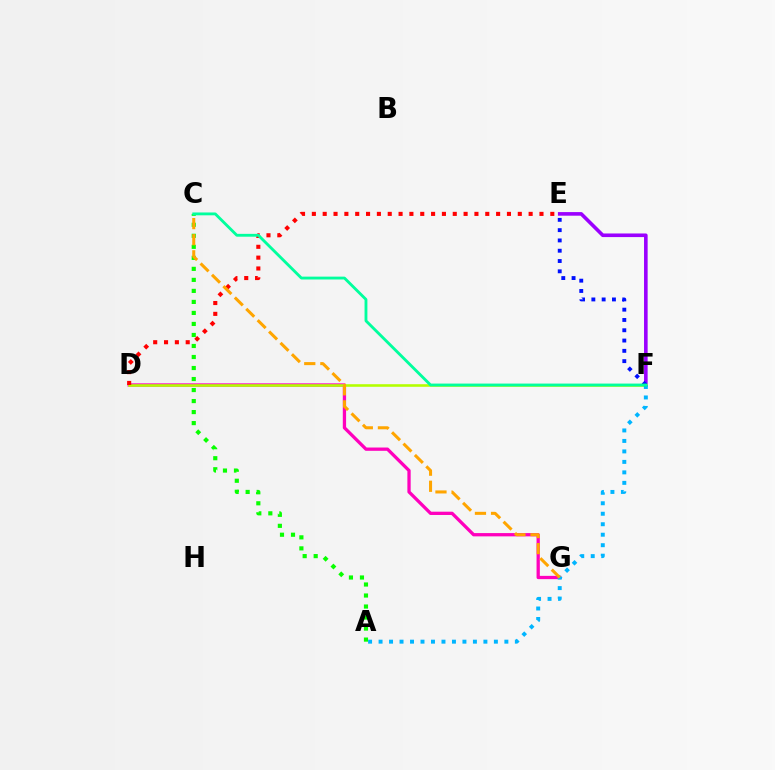{('E', 'F'): [{'color': '#9b00ff', 'line_style': 'solid', 'thickness': 2.6}, {'color': '#0010ff', 'line_style': 'dotted', 'thickness': 2.8}], ('D', 'G'): [{'color': '#ff00bd', 'line_style': 'solid', 'thickness': 2.37}], ('D', 'F'): [{'color': '#b3ff00', 'line_style': 'solid', 'thickness': 1.86}], ('A', 'C'): [{'color': '#08ff00', 'line_style': 'dotted', 'thickness': 2.99}], ('D', 'E'): [{'color': '#ff0000', 'line_style': 'dotted', 'thickness': 2.94}], ('A', 'F'): [{'color': '#00b5ff', 'line_style': 'dotted', 'thickness': 2.85}], ('C', 'G'): [{'color': '#ffa500', 'line_style': 'dashed', 'thickness': 2.19}], ('C', 'F'): [{'color': '#00ff9d', 'line_style': 'solid', 'thickness': 2.05}]}